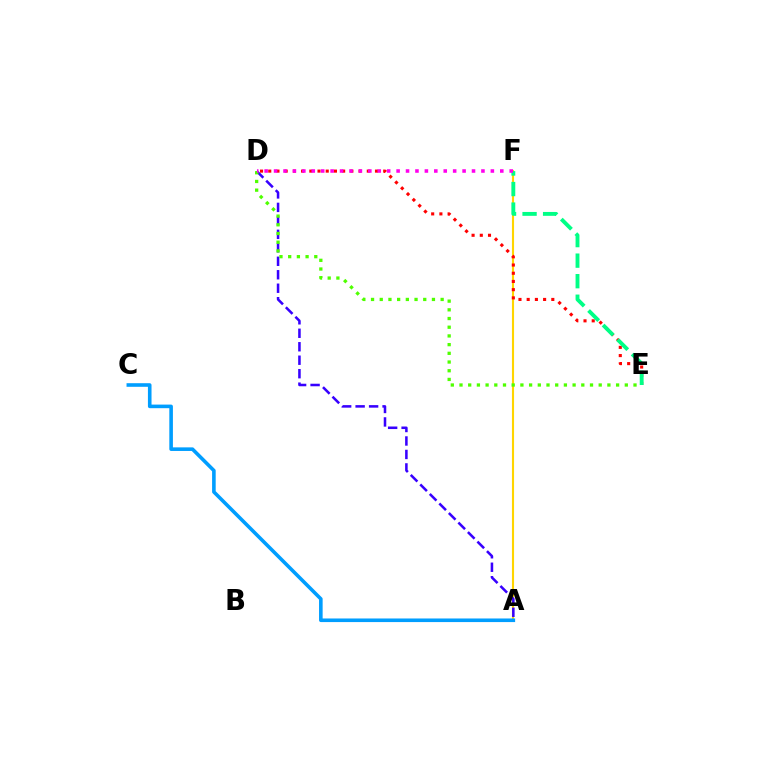{('A', 'F'): [{'color': '#ffd500', 'line_style': 'solid', 'thickness': 1.53}], ('A', 'C'): [{'color': '#009eff', 'line_style': 'solid', 'thickness': 2.59}], ('A', 'D'): [{'color': '#3700ff', 'line_style': 'dashed', 'thickness': 1.83}], ('D', 'E'): [{'color': '#ff0000', 'line_style': 'dotted', 'thickness': 2.23}, {'color': '#4fff00', 'line_style': 'dotted', 'thickness': 2.36}], ('E', 'F'): [{'color': '#00ff86', 'line_style': 'dashed', 'thickness': 2.79}], ('D', 'F'): [{'color': '#ff00ed', 'line_style': 'dotted', 'thickness': 2.56}]}